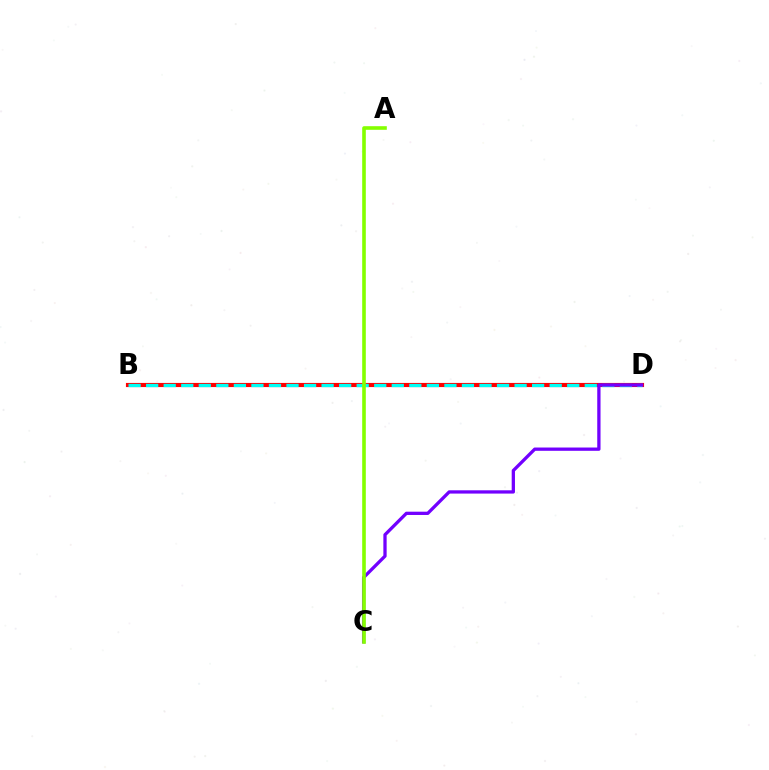{('B', 'D'): [{'color': '#ff0000', 'line_style': 'solid', 'thickness': 2.98}, {'color': '#00fff6', 'line_style': 'dashed', 'thickness': 2.38}], ('C', 'D'): [{'color': '#7200ff', 'line_style': 'solid', 'thickness': 2.36}], ('A', 'C'): [{'color': '#84ff00', 'line_style': 'solid', 'thickness': 2.6}]}